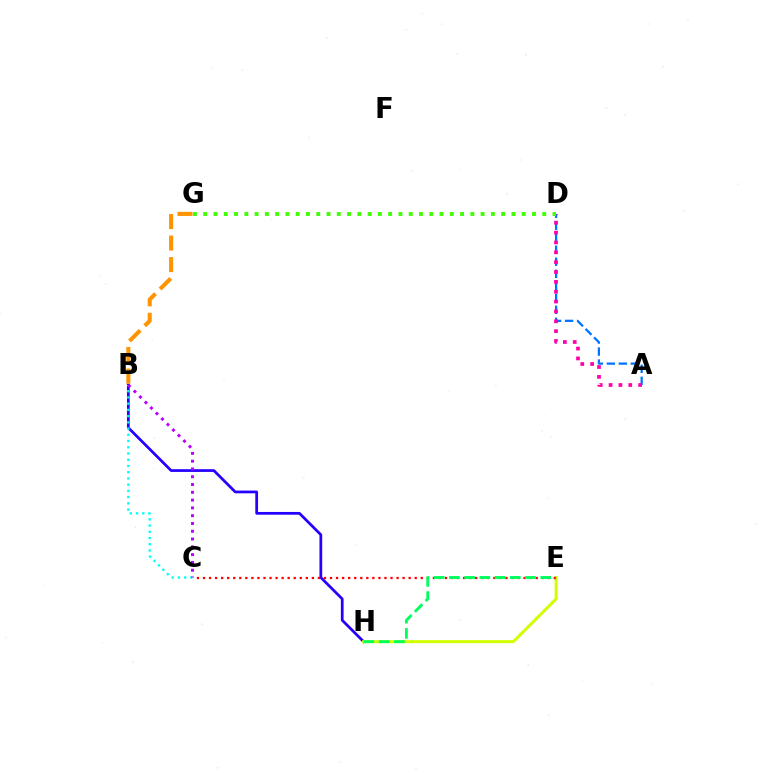{('B', 'H'): [{'color': '#2500ff', 'line_style': 'solid', 'thickness': 1.97}], ('A', 'D'): [{'color': '#0074ff', 'line_style': 'dashed', 'thickness': 1.63}, {'color': '#ff00ac', 'line_style': 'dotted', 'thickness': 2.68}], ('B', 'G'): [{'color': '#ff9400', 'line_style': 'dashed', 'thickness': 2.92}], ('B', 'C'): [{'color': '#00fff6', 'line_style': 'dotted', 'thickness': 1.69}, {'color': '#b900ff', 'line_style': 'dotted', 'thickness': 2.12}], ('E', 'H'): [{'color': '#d1ff00', 'line_style': 'solid', 'thickness': 2.16}, {'color': '#00ff5c', 'line_style': 'dashed', 'thickness': 2.07}], ('C', 'E'): [{'color': '#ff0000', 'line_style': 'dotted', 'thickness': 1.64}], ('D', 'G'): [{'color': '#3dff00', 'line_style': 'dotted', 'thickness': 2.79}]}